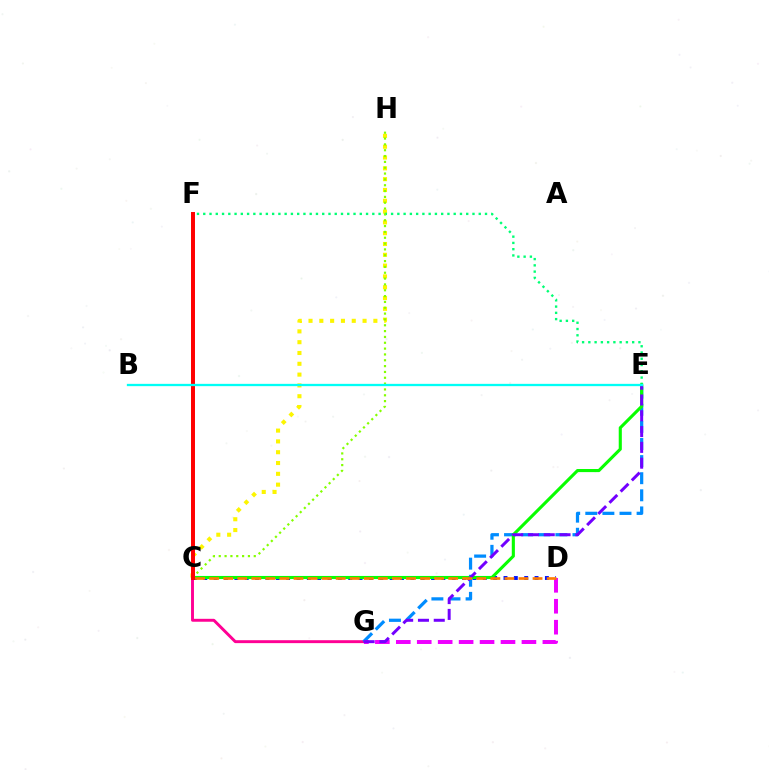{('C', 'H'): [{'color': '#fcf500', 'line_style': 'dotted', 'thickness': 2.94}, {'color': '#84ff00', 'line_style': 'dotted', 'thickness': 1.59}], ('C', 'G'): [{'color': '#ff0094', 'line_style': 'solid', 'thickness': 2.11}], ('E', 'G'): [{'color': '#008cff', 'line_style': 'dashed', 'thickness': 2.32}, {'color': '#7200ff', 'line_style': 'dashed', 'thickness': 2.15}], ('D', 'G'): [{'color': '#ee00ff', 'line_style': 'dashed', 'thickness': 2.84}], ('E', 'F'): [{'color': '#00ff74', 'line_style': 'dotted', 'thickness': 1.7}], ('C', 'D'): [{'color': '#0010ff', 'line_style': 'dotted', 'thickness': 2.81}, {'color': '#ff7c00', 'line_style': 'dashed', 'thickness': 1.91}], ('C', 'E'): [{'color': '#08ff00', 'line_style': 'solid', 'thickness': 2.23}], ('C', 'F'): [{'color': '#ff0000', 'line_style': 'solid', 'thickness': 2.86}], ('B', 'E'): [{'color': '#00fff6', 'line_style': 'solid', 'thickness': 1.65}]}